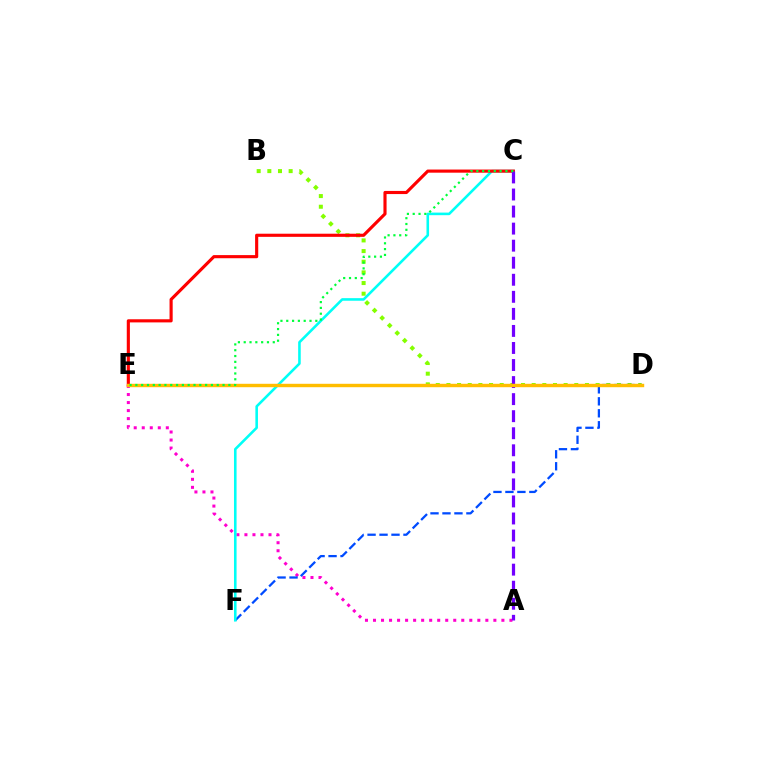{('B', 'D'): [{'color': '#84ff00', 'line_style': 'dotted', 'thickness': 2.9}], ('A', 'E'): [{'color': '#ff00cf', 'line_style': 'dotted', 'thickness': 2.18}], ('D', 'F'): [{'color': '#004bff', 'line_style': 'dashed', 'thickness': 1.63}], ('C', 'F'): [{'color': '#00fff6', 'line_style': 'solid', 'thickness': 1.86}], ('C', 'E'): [{'color': '#ff0000', 'line_style': 'solid', 'thickness': 2.26}, {'color': '#00ff39', 'line_style': 'dotted', 'thickness': 1.58}], ('A', 'C'): [{'color': '#7200ff', 'line_style': 'dashed', 'thickness': 2.32}], ('D', 'E'): [{'color': '#ffbd00', 'line_style': 'solid', 'thickness': 2.46}]}